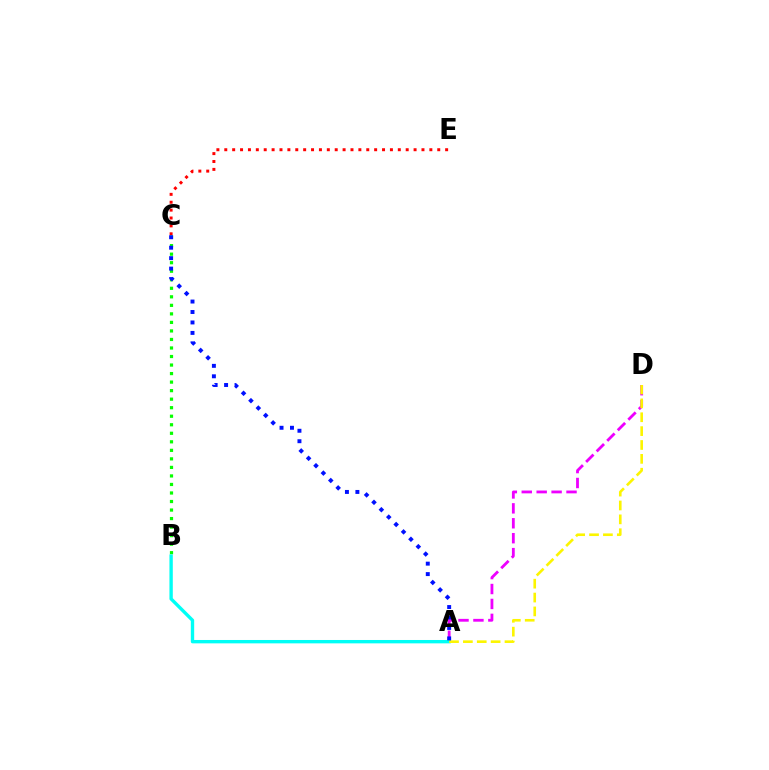{('C', 'E'): [{'color': '#ff0000', 'line_style': 'dotted', 'thickness': 2.14}], ('B', 'C'): [{'color': '#08ff00', 'line_style': 'dotted', 'thickness': 2.32}], ('A', 'D'): [{'color': '#ee00ff', 'line_style': 'dashed', 'thickness': 2.03}, {'color': '#fcf500', 'line_style': 'dashed', 'thickness': 1.88}], ('A', 'B'): [{'color': '#00fff6', 'line_style': 'solid', 'thickness': 2.42}], ('A', 'C'): [{'color': '#0010ff', 'line_style': 'dotted', 'thickness': 2.84}]}